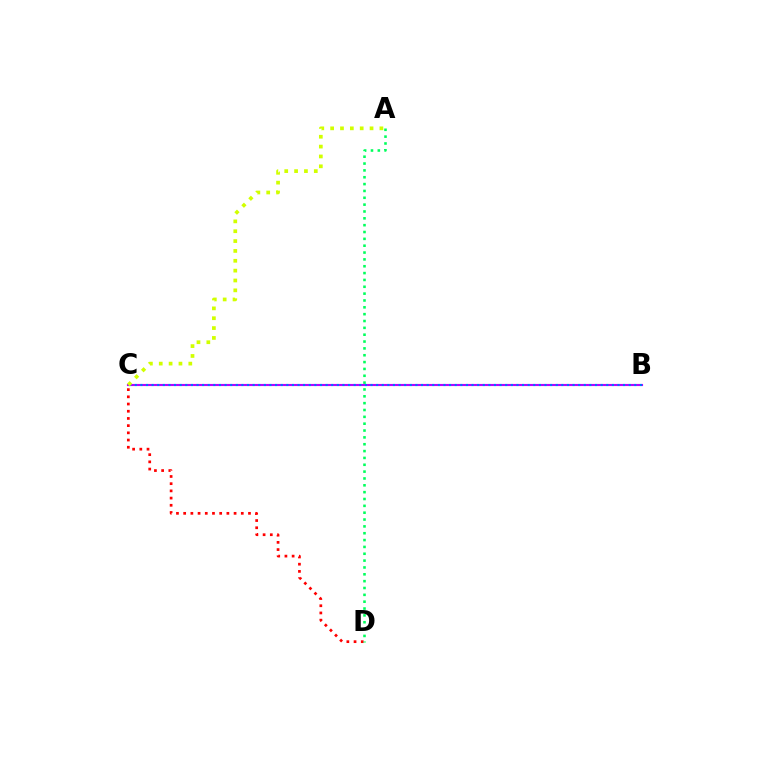{('B', 'C'): [{'color': '#b900ff', 'line_style': 'solid', 'thickness': 1.53}, {'color': '#0074ff', 'line_style': 'dotted', 'thickness': 1.53}], ('C', 'D'): [{'color': '#ff0000', 'line_style': 'dotted', 'thickness': 1.96}], ('A', 'C'): [{'color': '#d1ff00', 'line_style': 'dotted', 'thickness': 2.68}], ('A', 'D'): [{'color': '#00ff5c', 'line_style': 'dotted', 'thickness': 1.86}]}